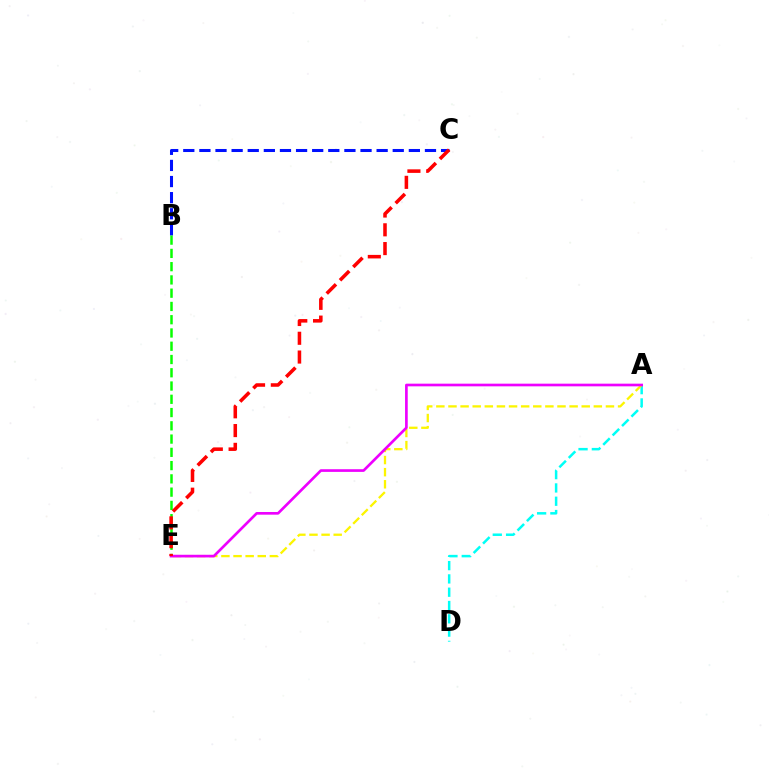{('B', 'C'): [{'color': '#0010ff', 'line_style': 'dashed', 'thickness': 2.19}], ('A', 'D'): [{'color': '#00fff6', 'line_style': 'dashed', 'thickness': 1.81}], ('A', 'E'): [{'color': '#fcf500', 'line_style': 'dashed', 'thickness': 1.65}, {'color': '#ee00ff', 'line_style': 'solid', 'thickness': 1.92}], ('B', 'E'): [{'color': '#08ff00', 'line_style': 'dashed', 'thickness': 1.8}], ('C', 'E'): [{'color': '#ff0000', 'line_style': 'dashed', 'thickness': 2.55}]}